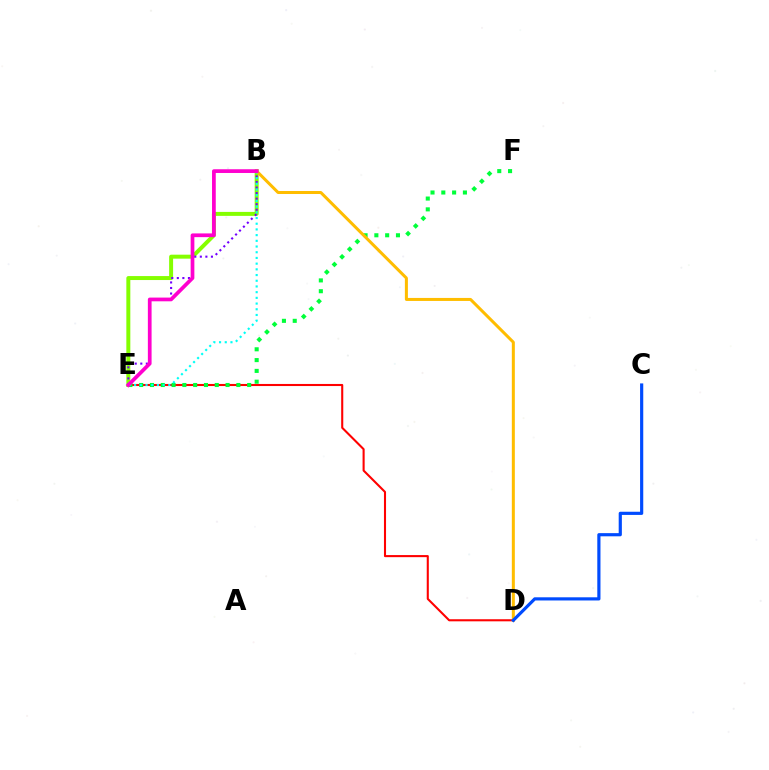{('B', 'E'): [{'color': '#84ff00', 'line_style': 'solid', 'thickness': 2.86}, {'color': '#7200ff', 'line_style': 'dotted', 'thickness': 1.51}, {'color': '#00fff6', 'line_style': 'dotted', 'thickness': 1.55}, {'color': '#ff00cf', 'line_style': 'solid', 'thickness': 2.68}], ('D', 'E'): [{'color': '#ff0000', 'line_style': 'solid', 'thickness': 1.5}], ('E', 'F'): [{'color': '#00ff39', 'line_style': 'dotted', 'thickness': 2.93}], ('B', 'D'): [{'color': '#ffbd00', 'line_style': 'solid', 'thickness': 2.17}], ('C', 'D'): [{'color': '#004bff', 'line_style': 'solid', 'thickness': 2.29}]}